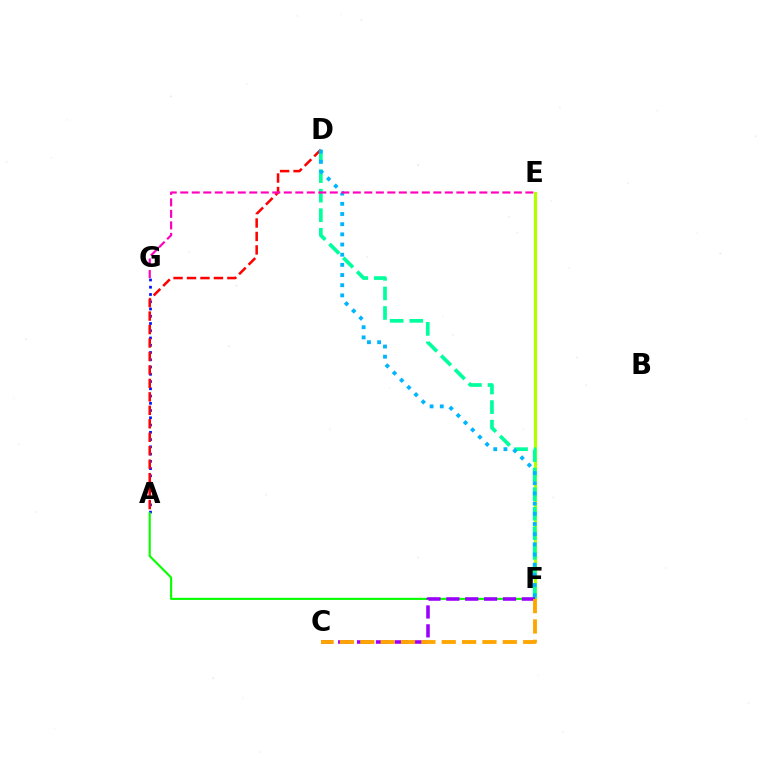{('A', 'G'): [{'color': '#0010ff', 'line_style': 'dotted', 'thickness': 1.97}], ('E', 'F'): [{'color': '#b3ff00', 'line_style': 'solid', 'thickness': 2.29}], ('A', 'D'): [{'color': '#ff0000', 'line_style': 'dashed', 'thickness': 1.83}], ('D', 'F'): [{'color': '#00ff9d', 'line_style': 'dashed', 'thickness': 2.66}, {'color': '#00b5ff', 'line_style': 'dotted', 'thickness': 2.76}], ('A', 'F'): [{'color': '#08ff00', 'line_style': 'solid', 'thickness': 1.53}], ('C', 'F'): [{'color': '#9b00ff', 'line_style': 'dashed', 'thickness': 2.57}, {'color': '#ffa500', 'line_style': 'dashed', 'thickness': 2.77}], ('E', 'G'): [{'color': '#ff00bd', 'line_style': 'dashed', 'thickness': 1.56}]}